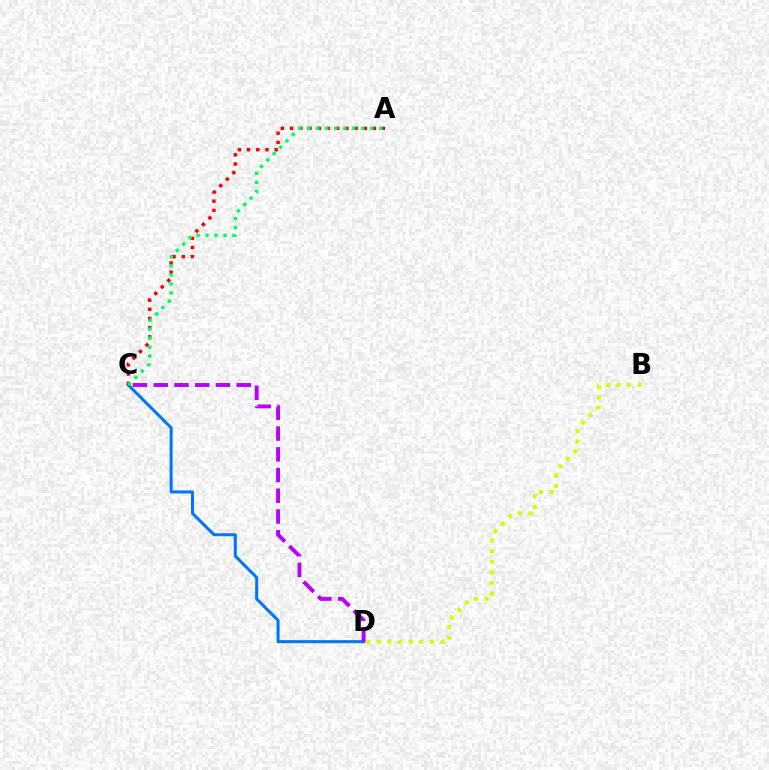{('C', 'D'): [{'color': '#0074ff', 'line_style': 'solid', 'thickness': 2.17}, {'color': '#b900ff', 'line_style': 'dashed', 'thickness': 2.82}], ('B', 'D'): [{'color': '#d1ff00', 'line_style': 'dotted', 'thickness': 2.89}], ('A', 'C'): [{'color': '#ff0000', 'line_style': 'dotted', 'thickness': 2.5}, {'color': '#00ff5c', 'line_style': 'dotted', 'thickness': 2.45}]}